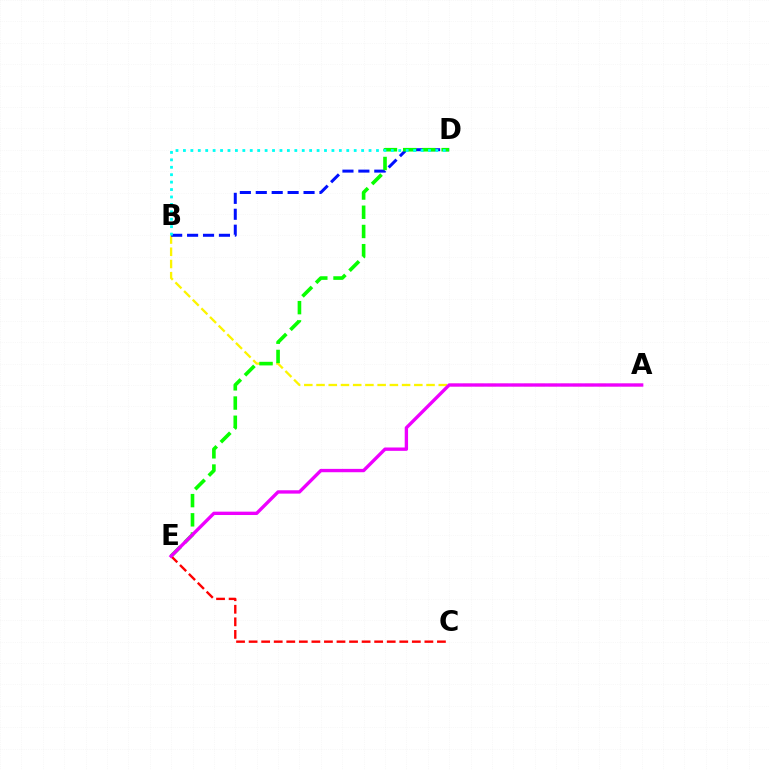{('A', 'B'): [{'color': '#fcf500', 'line_style': 'dashed', 'thickness': 1.66}], ('B', 'D'): [{'color': '#0010ff', 'line_style': 'dashed', 'thickness': 2.16}, {'color': '#00fff6', 'line_style': 'dotted', 'thickness': 2.02}], ('D', 'E'): [{'color': '#08ff00', 'line_style': 'dashed', 'thickness': 2.61}], ('C', 'E'): [{'color': '#ff0000', 'line_style': 'dashed', 'thickness': 1.71}], ('A', 'E'): [{'color': '#ee00ff', 'line_style': 'solid', 'thickness': 2.42}]}